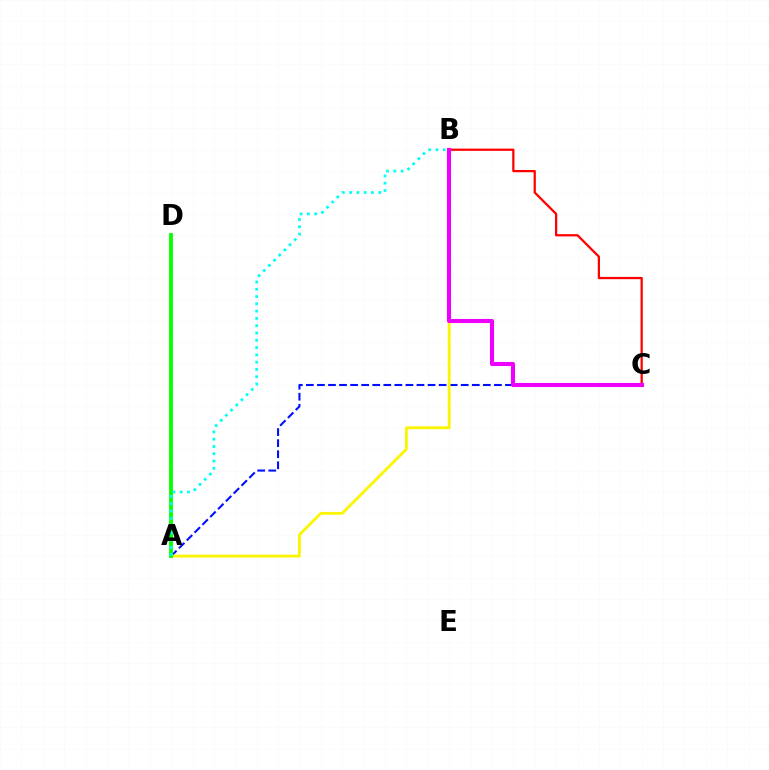{('A', 'C'): [{'color': '#0010ff', 'line_style': 'dashed', 'thickness': 1.5}], ('A', 'B'): [{'color': '#fcf500', 'line_style': 'solid', 'thickness': 2.04}, {'color': '#00fff6', 'line_style': 'dotted', 'thickness': 1.98}], ('B', 'C'): [{'color': '#ff0000', 'line_style': 'solid', 'thickness': 1.62}, {'color': '#ee00ff', 'line_style': 'solid', 'thickness': 2.95}], ('A', 'D'): [{'color': '#08ff00', 'line_style': 'solid', 'thickness': 2.75}]}